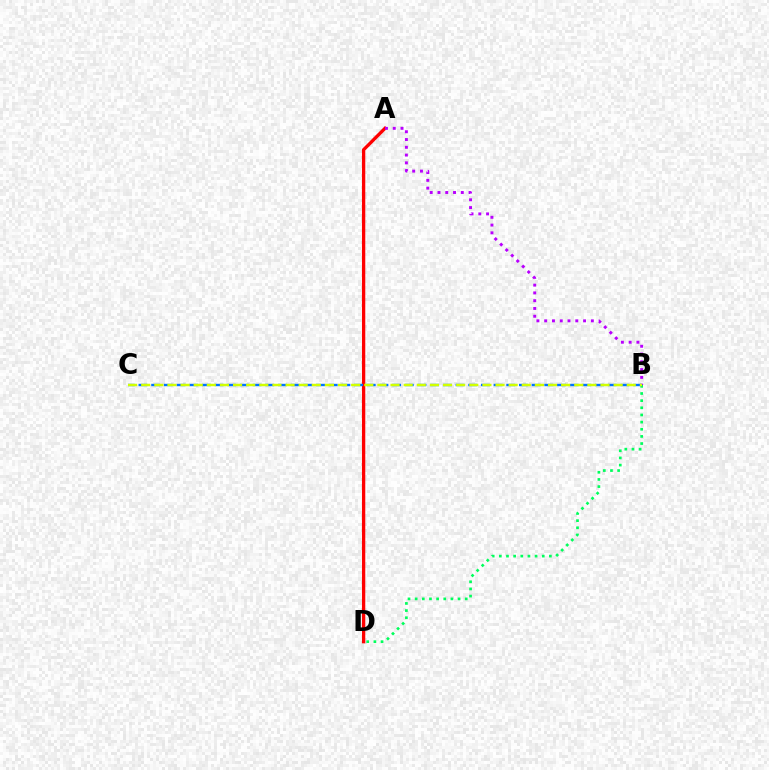{('A', 'D'): [{'color': '#ff0000', 'line_style': 'solid', 'thickness': 2.38}], ('B', 'D'): [{'color': '#00ff5c', 'line_style': 'dotted', 'thickness': 1.94}], ('A', 'B'): [{'color': '#b900ff', 'line_style': 'dotted', 'thickness': 2.11}], ('B', 'C'): [{'color': '#0074ff', 'line_style': 'dashed', 'thickness': 1.72}, {'color': '#d1ff00', 'line_style': 'dashed', 'thickness': 1.78}]}